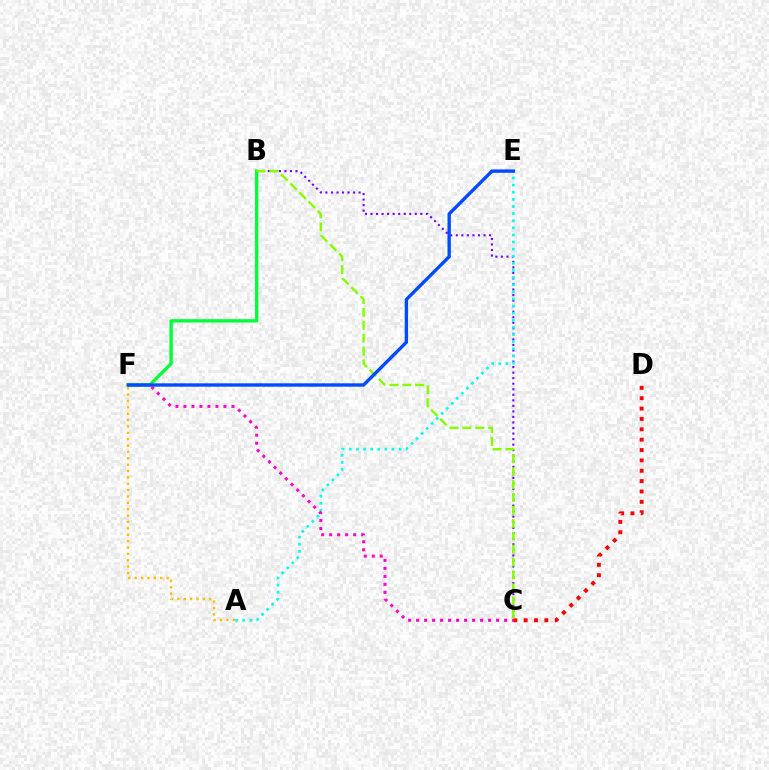{('B', 'C'): [{'color': '#7200ff', 'line_style': 'dotted', 'thickness': 1.51}, {'color': '#84ff00', 'line_style': 'dashed', 'thickness': 1.75}], ('A', 'E'): [{'color': '#00fff6', 'line_style': 'dotted', 'thickness': 1.93}], ('C', 'D'): [{'color': '#ff0000', 'line_style': 'dotted', 'thickness': 2.82}], ('C', 'F'): [{'color': '#ff00cf', 'line_style': 'dotted', 'thickness': 2.17}], ('B', 'F'): [{'color': '#00ff39', 'line_style': 'solid', 'thickness': 2.41}], ('A', 'F'): [{'color': '#ffbd00', 'line_style': 'dotted', 'thickness': 1.73}], ('E', 'F'): [{'color': '#004bff', 'line_style': 'solid', 'thickness': 2.42}]}